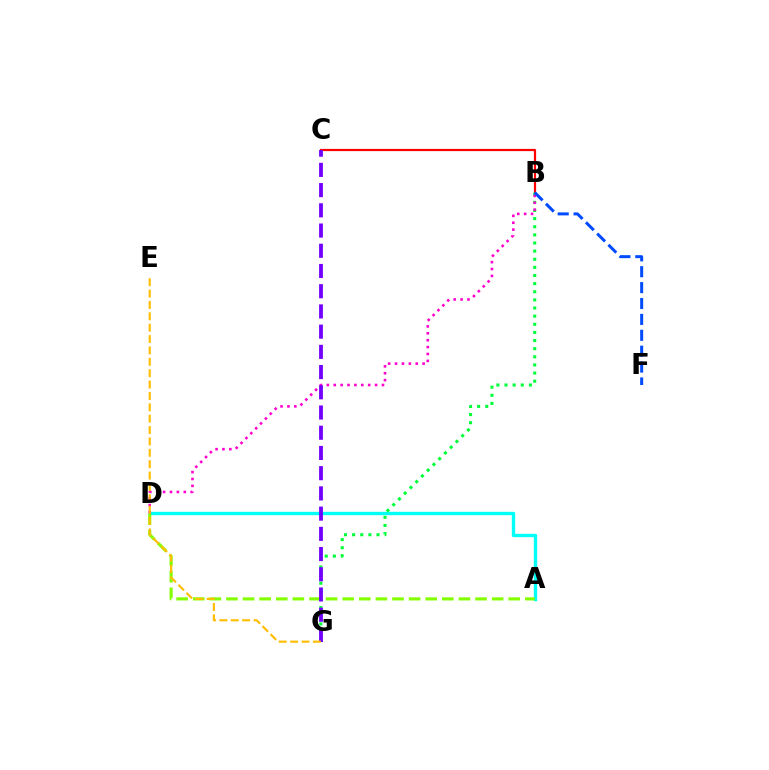{('B', 'C'): [{'color': '#ff0000', 'line_style': 'solid', 'thickness': 1.59}], ('A', 'D'): [{'color': '#00fff6', 'line_style': 'solid', 'thickness': 2.42}, {'color': '#84ff00', 'line_style': 'dashed', 'thickness': 2.26}], ('B', 'G'): [{'color': '#00ff39', 'line_style': 'dotted', 'thickness': 2.21}], ('B', 'D'): [{'color': '#ff00cf', 'line_style': 'dotted', 'thickness': 1.87}], ('C', 'G'): [{'color': '#7200ff', 'line_style': 'dashed', 'thickness': 2.75}], ('B', 'F'): [{'color': '#004bff', 'line_style': 'dashed', 'thickness': 2.16}], ('E', 'G'): [{'color': '#ffbd00', 'line_style': 'dashed', 'thickness': 1.54}]}